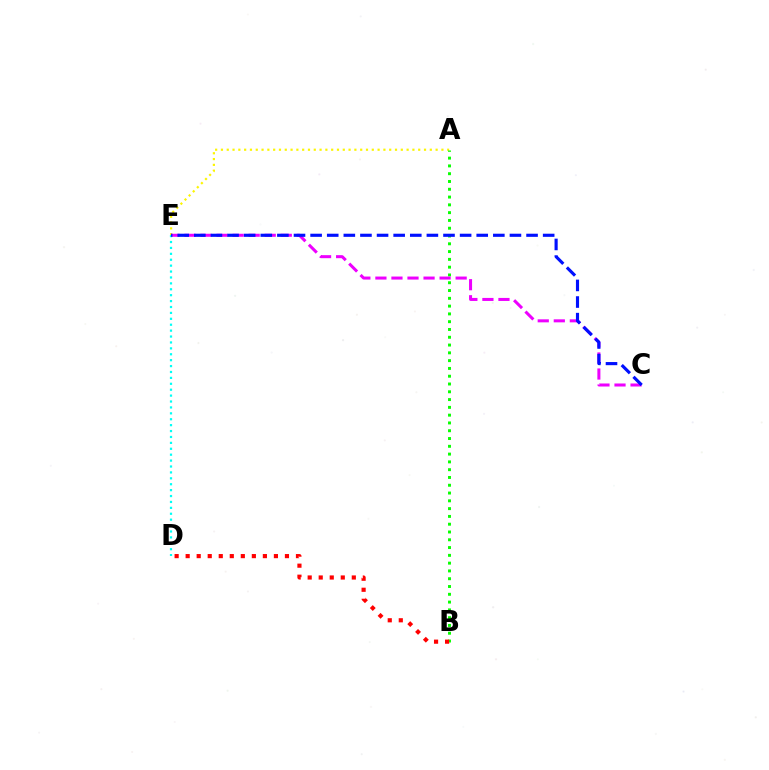{('A', 'E'): [{'color': '#fcf500', 'line_style': 'dotted', 'thickness': 1.58}], ('A', 'B'): [{'color': '#08ff00', 'line_style': 'dotted', 'thickness': 2.12}], ('C', 'E'): [{'color': '#ee00ff', 'line_style': 'dashed', 'thickness': 2.18}, {'color': '#0010ff', 'line_style': 'dashed', 'thickness': 2.26}], ('B', 'D'): [{'color': '#ff0000', 'line_style': 'dotted', 'thickness': 3.0}], ('D', 'E'): [{'color': '#00fff6', 'line_style': 'dotted', 'thickness': 1.61}]}